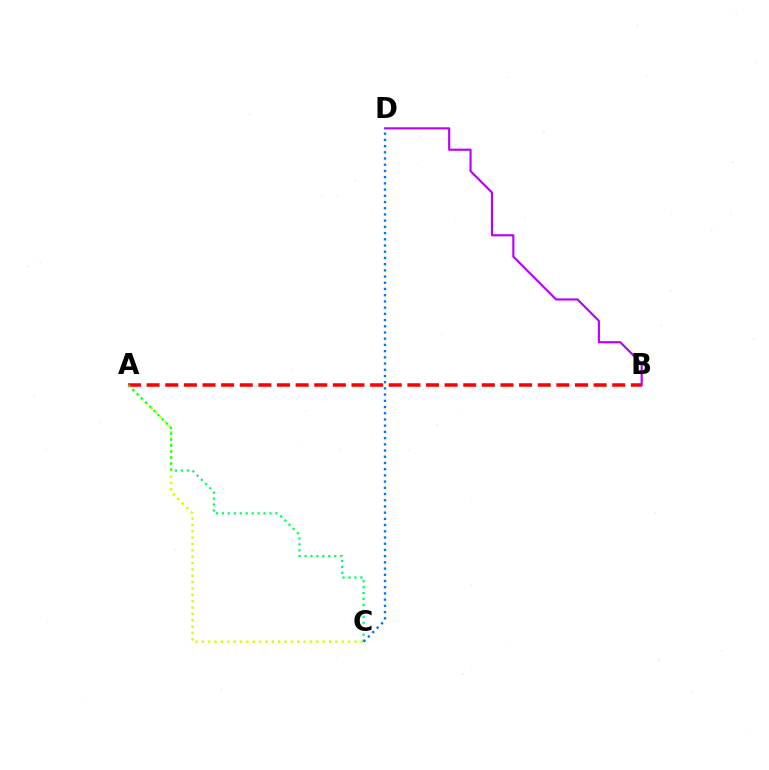{('A', 'C'): [{'color': '#d1ff00', 'line_style': 'dotted', 'thickness': 1.73}, {'color': '#00ff5c', 'line_style': 'dotted', 'thickness': 1.61}], ('A', 'B'): [{'color': '#ff0000', 'line_style': 'dashed', 'thickness': 2.53}], ('B', 'D'): [{'color': '#b900ff', 'line_style': 'solid', 'thickness': 1.54}], ('C', 'D'): [{'color': '#0074ff', 'line_style': 'dotted', 'thickness': 1.69}]}